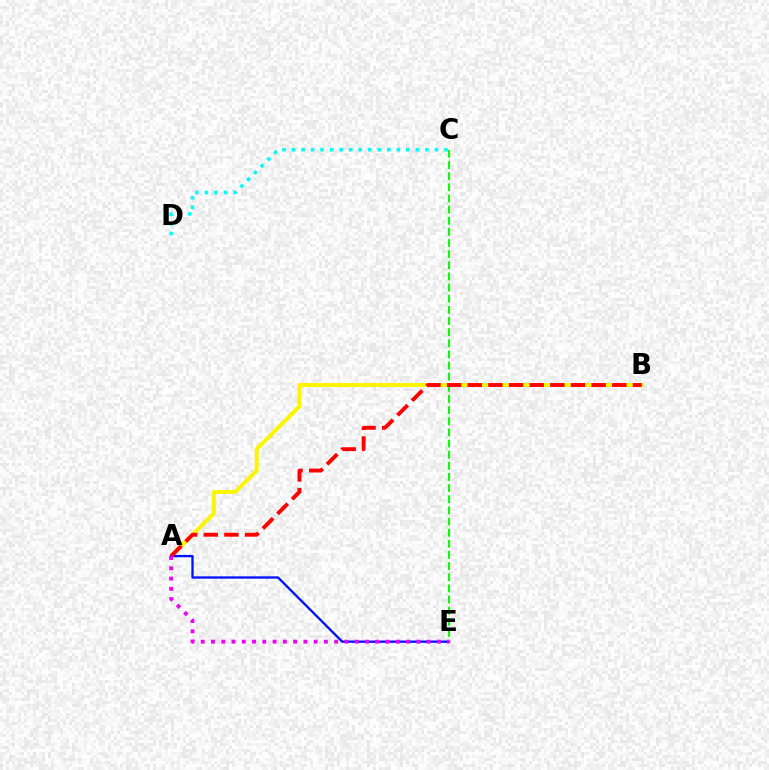{('A', 'B'): [{'color': '#fcf500', 'line_style': 'solid', 'thickness': 2.85}, {'color': '#ff0000', 'line_style': 'dashed', 'thickness': 2.81}], ('A', 'E'): [{'color': '#0010ff', 'line_style': 'solid', 'thickness': 1.66}, {'color': '#ee00ff', 'line_style': 'dotted', 'thickness': 2.79}], ('C', 'E'): [{'color': '#08ff00', 'line_style': 'dashed', 'thickness': 1.51}], ('C', 'D'): [{'color': '#00fff6', 'line_style': 'dotted', 'thickness': 2.59}]}